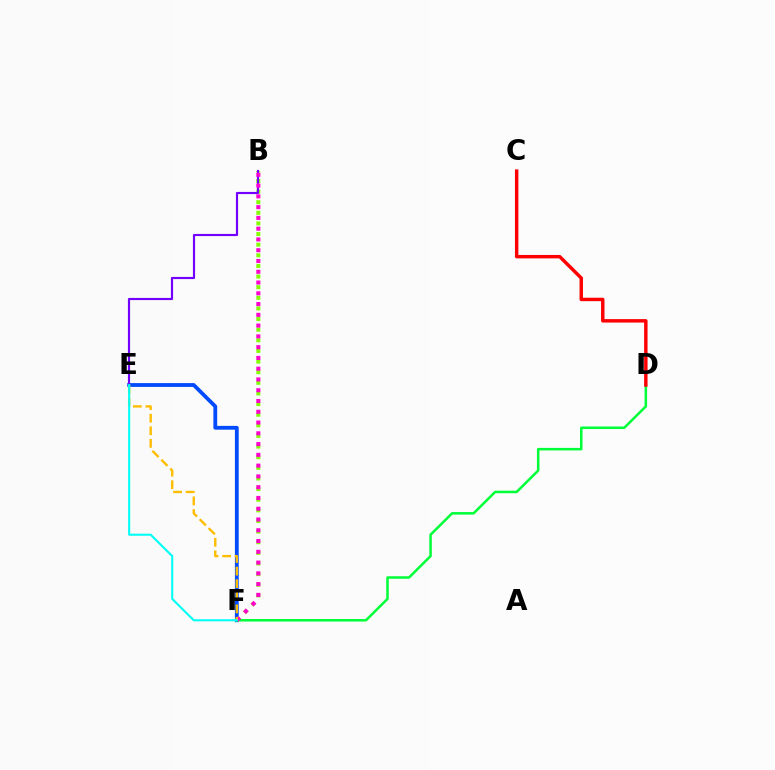{('E', 'F'): [{'color': '#004bff', 'line_style': 'solid', 'thickness': 2.74}, {'color': '#ffbd00', 'line_style': 'dashed', 'thickness': 1.71}, {'color': '#00fff6', 'line_style': 'solid', 'thickness': 1.51}], ('B', 'F'): [{'color': '#84ff00', 'line_style': 'dotted', 'thickness': 2.89}, {'color': '#ff00cf', 'line_style': 'dotted', 'thickness': 2.93}], ('D', 'F'): [{'color': '#00ff39', 'line_style': 'solid', 'thickness': 1.82}], ('B', 'E'): [{'color': '#7200ff', 'line_style': 'solid', 'thickness': 1.56}], ('C', 'D'): [{'color': '#ff0000', 'line_style': 'solid', 'thickness': 2.48}]}